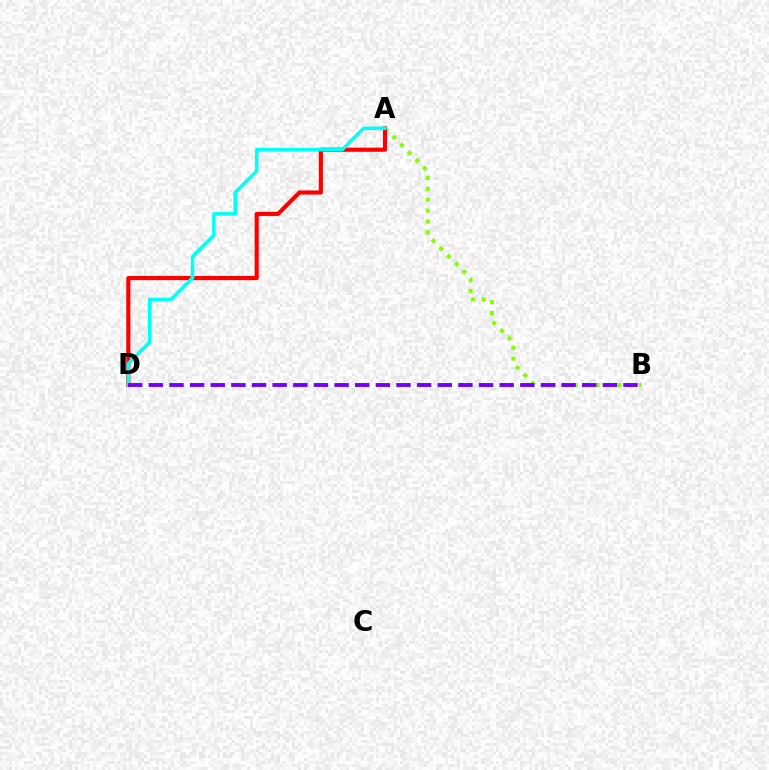{('A', 'B'): [{'color': '#84ff00', 'line_style': 'dotted', 'thickness': 2.96}], ('A', 'D'): [{'color': '#ff0000', 'line_style': 'solid', 'thickness': 2.98}, {'color': '#00fff6', 'line_style': 'solid', 'thickness': 2.55}], ('B', 'D'): [{'color': '#7200ff', 'line_style': 'dashed', 'thickness': 2.8}]}